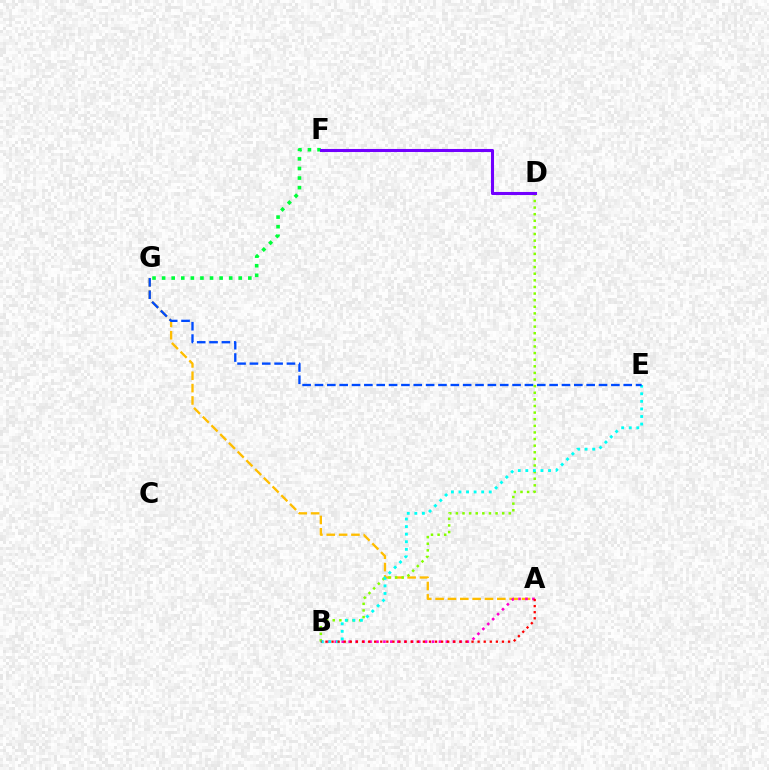{('A', 'G'): [{'color': '#ffbd00', 'line_style': 'dashed', 'thickness': 1.68}], ('F', 'G'): [{'color': '#00ff39', 'line_style': 'dotted', 'thickness': 2.6}], ('A', 'B'): [{'color': '#ff00cf', 'line_style': 'dotted', 'thickness': 1.89}, {'color': '#ff0000', 'line_style': 'dotted', 'thickness': 1.65}], ('B', 'D'): [{'color': '#84ff00', 'line_style': 'dotted', 'thickness': 1.8}], ('B', 'E'): [{'color': '#00fff6', 'line_style': 'dotted', 'thickness': 2.06}], ('D', 'F'): [{'color': '#7200ff', 'line_style': 'solid', 'thickness': 2.21}], ('E', 'G'): [{'color': '#004bff', 'line_style': 'dashed', 'thickness': 1.68}]}